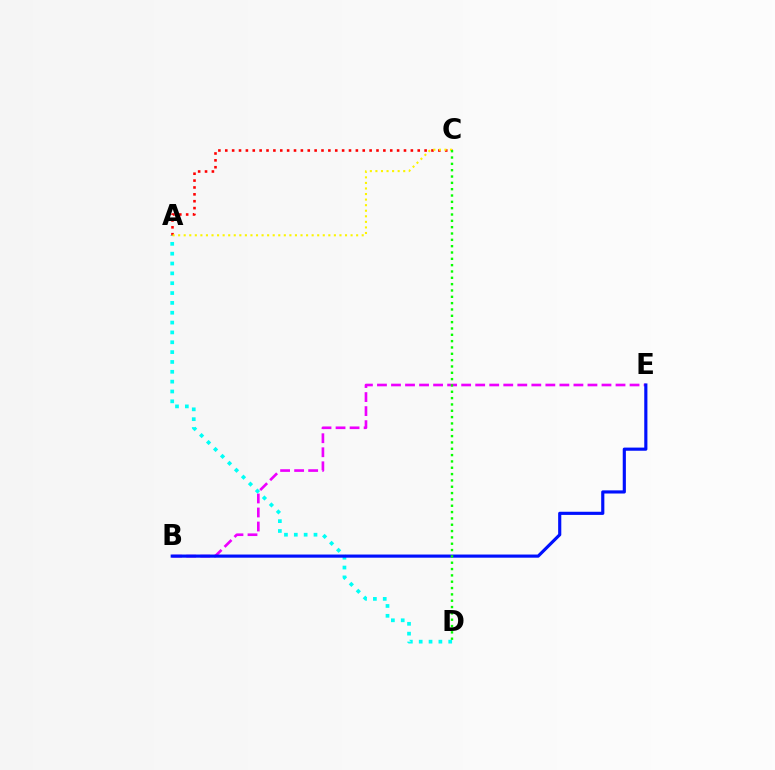{('B', 'E'): [{'color': '#ee00ff', 'line_style': 'dashed', 'thickness': 1.91}, {'color': '#0010ff', 'line_style': 'solid', 'thickness': 2.27}], ('A', 'D'): [{'color': '#00fff6', 'line_style': 'dotted', 'thickness': 2.67}], ('A', 'C'): [{'color': '#ff0000', 'line_style': 'dotted', 'thickness': 1.87}, {'color': '#fcf500', 'line_style': 'dotted', 'thickness': 1.51}], ('C', 'D'): [{'color': '#08ff00', 'line_style': 'dotted', 'thickness': 1.72}]}